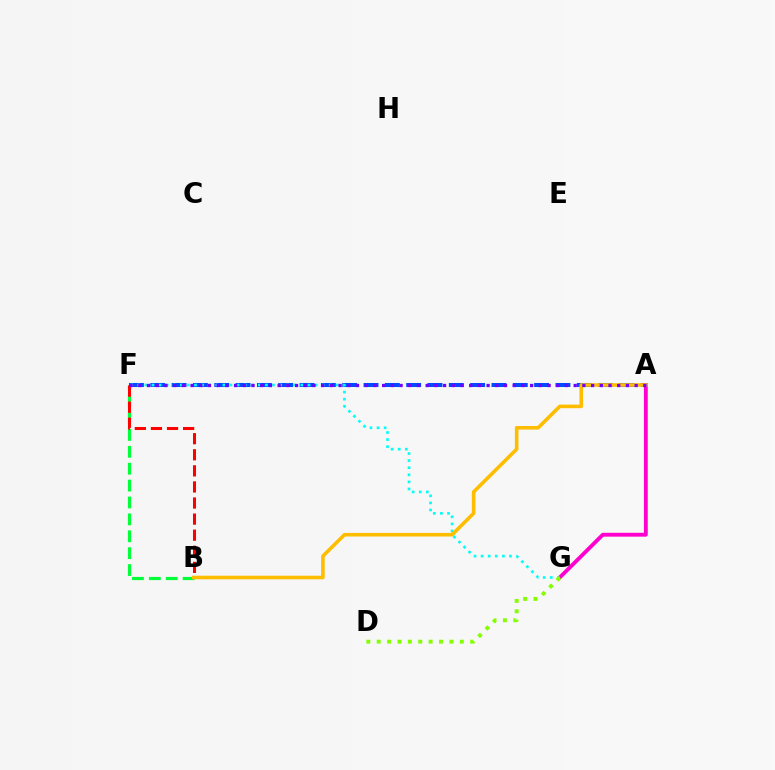{('B', 'F'): [{'color': '#00ff39', 'line_style': 'dashed', 'thickness': 2.29}, {'color': '#ff0000', 'line_style': 'dashed', 'thickness': 2.18}], ('A', 'F'): [{'color': '#004bff', 'line_style': 'dashed', 'thickness': 2.9}, {'color': '#7200ff', 'line_style': 'dotted', 'thickness': 2.37}], ('A', 'G'): [{'color': '#ff00cf', 'line_style': 'solid', 'thickness': 2.77}], ('F', 'G'): [{'color': '#00fff6', 'line_style': 'dotted', 'thickness': 1.93}], ('D', 'G'): [{'color': '#84ff00', 'line_style': 'dotted', 'thickness': 2.82}], ('A', 'B'): [{'color': '#ffbd00', 'line_style': 'solid', 'thickness': 2.58}]}